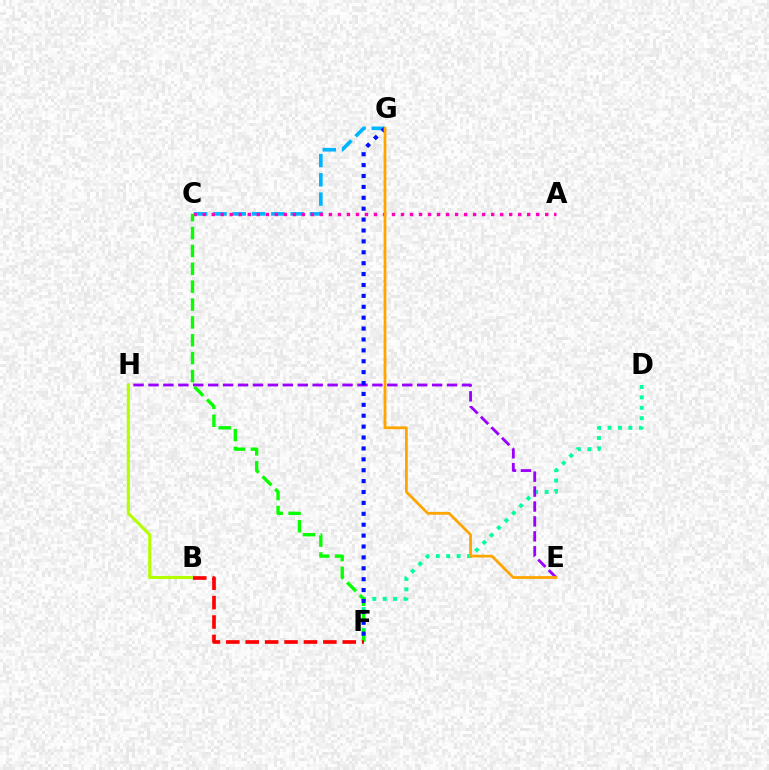{('C', 'G'): [{'color': '#00b5ff', 'line_style': 'dashed', 'thickness': 2.62}], ('D', 'F'): [{'color': '#00ff9d', 'line_style': 'dotted', 'thickness': 2.83}], ('E', 'H'): [{'color': '#9b00ff', 'line_style': 'dashed', 'thickness': 2.03}], ('B', 'H'): [{'color': '#b3ff00', 'line_style': 'solid', 'thickness': 2.22}], ('A', 'C'): [{'color': '#ff00bd', 'line_style': 'dotted', 'thickness': 2.45}], ('C', 'F'): [{'color': '#08ff00', 'line_style': 'dashed', 'thickness': 2.43}], ('F', 'G'): [{'color': '#0010ff', 'line_style': 'dotted', 'thickness': 2.96}], ('B', 'F'): [{'color': '#ff0000', 'line_style': 'dashed', 'thickness': 2.64}], ('E', 'G'): [{'color': '#ffa500', 'line_style': 'solid', 'thickness': 1.99}]}